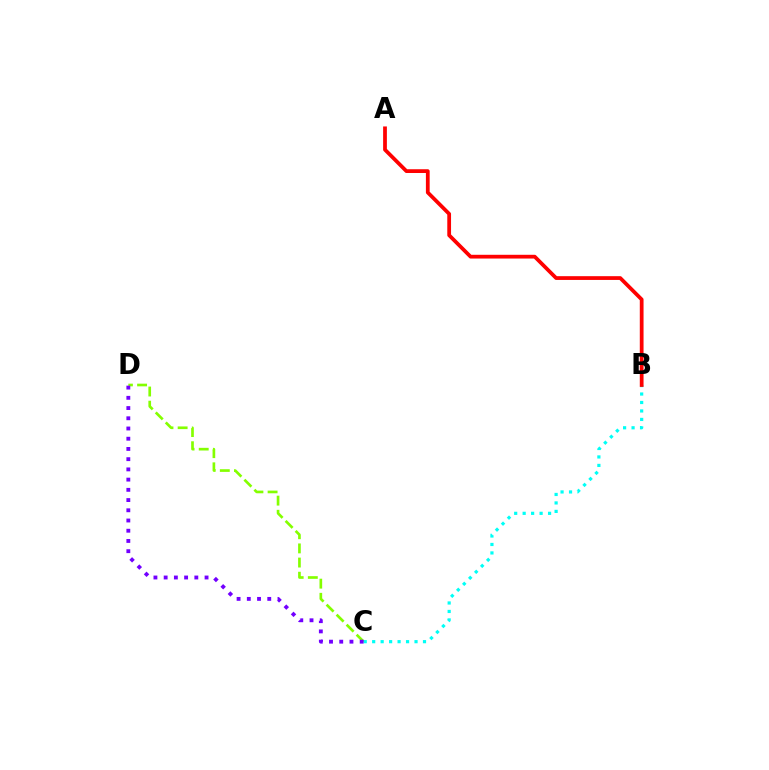{('C', 'D'): [{'color': '#84ff00', 'line_style': 'dashed', 'thickness': 1.92}, {'color': '#7200ff', 'line_style': 'dotted', 'thickness': 2.78}], ('B', 'C'): [{'color': '#00fff6', 'line_style': 'dotted', 'thickness': 2.3}], ('A', 'B'): [{'color': '#ff0000', 'line_style': 'solid', 'thickness': 2.71}]}